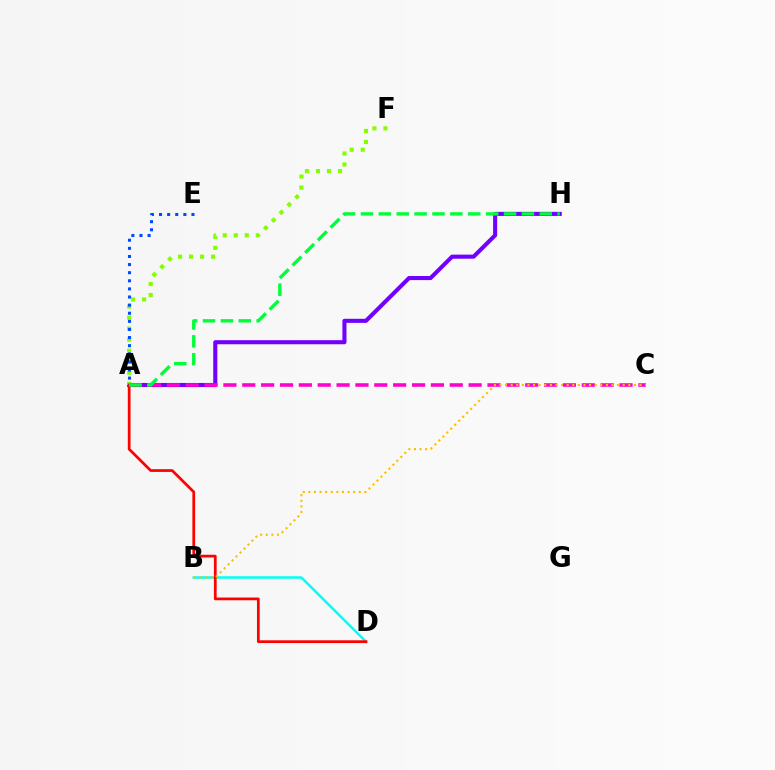{('B', 'D'): [{'color': '#00fff6', 'line_style': 'solid', 'thickness': 1.8}], ('A', 'H'): [{'color': '#7200ff', 'line_style': 'solid', 'thickness': 2.94}, {'color': '#00ff39', 'line_style': 'dashed', 'thickness': 2.43}], ('A', 'F'): [{'color': '#84ff00', 'line_style': 'dotted', 'thickness': 2.99}], ('A', 'D'): [{'color': '#ff0000', 'line_style': 'solid', 'thickness': 1.97}], ('A', 'C'): [{'color': '#ff00cf', 'line_style': 'dashed', 'thickness': 2.56}], ('A', 'E'): [{'color': '#004bff', 'line_style': 'dotted', 'thickness': 2.2}], ('B', 'C'): [{'color': '#ffbd00', 'line_style': 'dotted', 'thickness': 1.52}]}